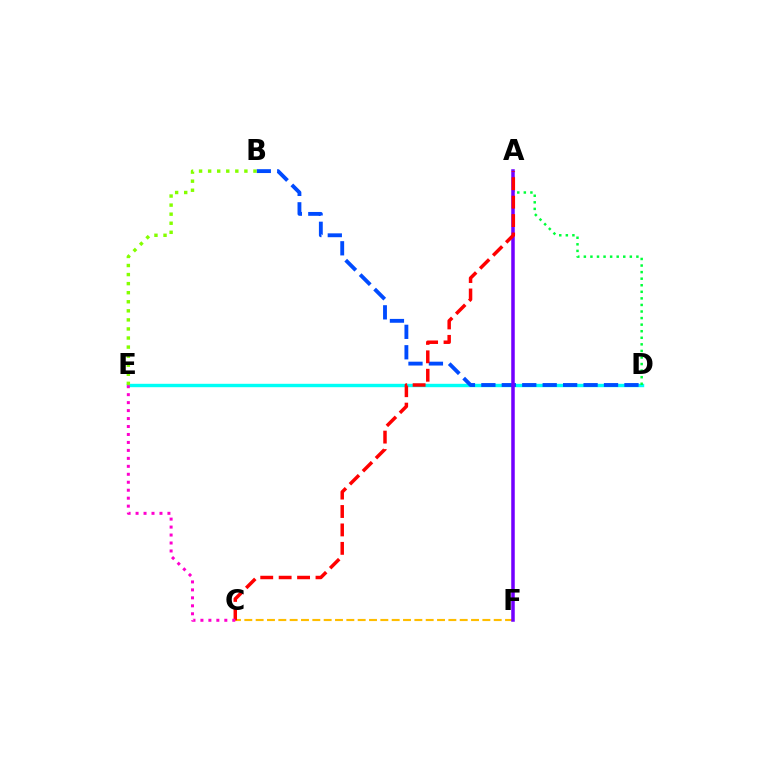{('D', 'E'): [{'color': '#00fff6', 'line_style': 'solid', 'thickness': 2.45}], ('B', 'D'): [{'color': '#004bff', 'line_style': 'dashed', 'thickness': 2.78}], ('B', 'E'): [{'color': '#84ff00', 'line_style': 'dotted', 'thickness': 2.46}], ('C', 'F'): [{'color': '#ffbd00', 'line_style': 'dashed', 'thickness': 1.54}], ('A', 'D'): [{'color': '#00ff39', 'line_style': 'dotted', 'thickness': 1.78}], ('A', 'F'): [{'color': '#7200ff', 'line_style': 'solid', 'thickness': 2.53}], ('A', 'C'): [{'color': '#ff0000', 'line_style': 'dashed', 'thickness': 2.5}], ('C', 'E'): [{'color': '#ff00cf', 'line_style': 'dotted', 'thickness': 2.16}]}